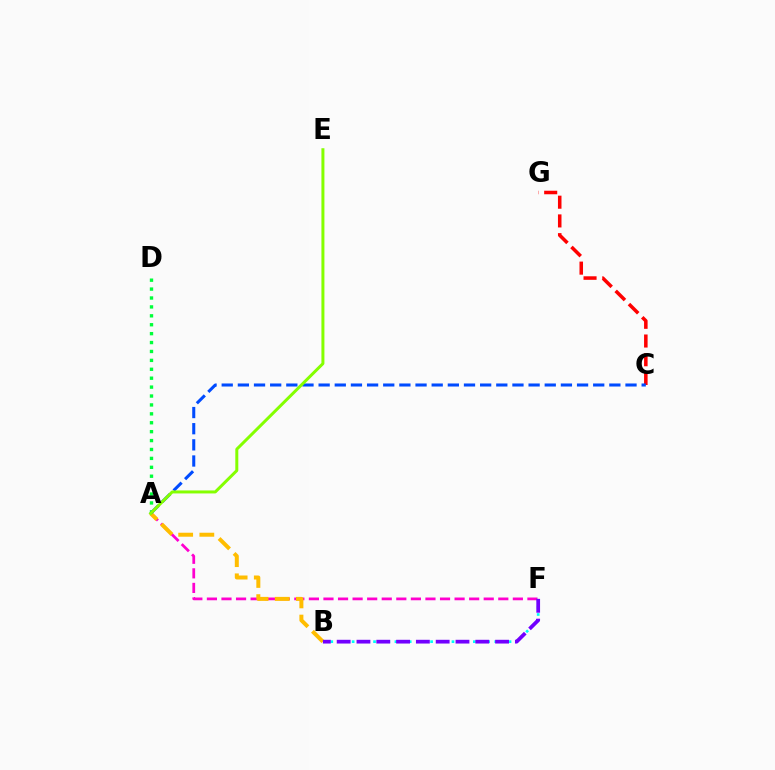{('A', 'F'): [{'color': '#ff00cf', 'line_style': 'dashed', 'thickness': 1.98}], ('A', 'D'): [{'color': '#00ff39', 'line_style': 'dotted', 'thickness': 2.42}], ('C', 'G'): [{'color': '#ff0000', 'line_style': 'dashed', 'thickness': 2.54}], ('A', 'B'): [{'color': '#ffbd00', 'line_style': 'dashed', 'thickness': 2.88}], ('B', 'F'): [{'color': '#00fff6', 'line_style': 'dotted', 'thickness': 1.94}, {'color': '#7200ff', 'line_style': 'dashed', 'thickness': 2.69}], ('A', 'C'): [{'color': '#004bff', 'line_style': 'dashed', 'thickness': 2.19}], ('A', 'E'): [{'color': '#84ff00', 'line_style': 'solid', 'thickness': 2.15}]}